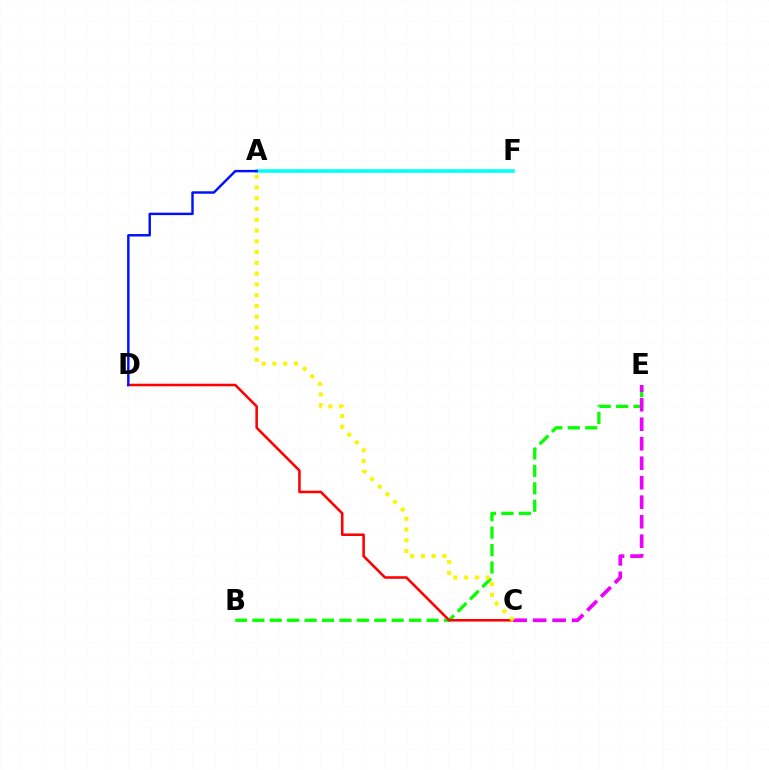{('B', 'E'): [{'color': '#08ff00', 'line_style': 'dashed', 'thickness': 2.37}], ('C', 'D'): [{'color': '#ff0000', 'line_style': 'solid', 'thickness': 1.84}], ('C', 'E'): [{'color': '#ee00ff', 'line_style': 'dashed', 'thickness': 2.65}], ('A', 'C'): [{'color': '#fcf500', 'line_style': 'dotted', 'thickness': 2.93}], ('A', 'F'): [{'color': '#00fff6', 'line_style': 'solid', 'thickness': 2.57}], ('A', 'D'): [{'color': '#0010ff', 'line_style': 'solid', 'thickness': 1.75}]}